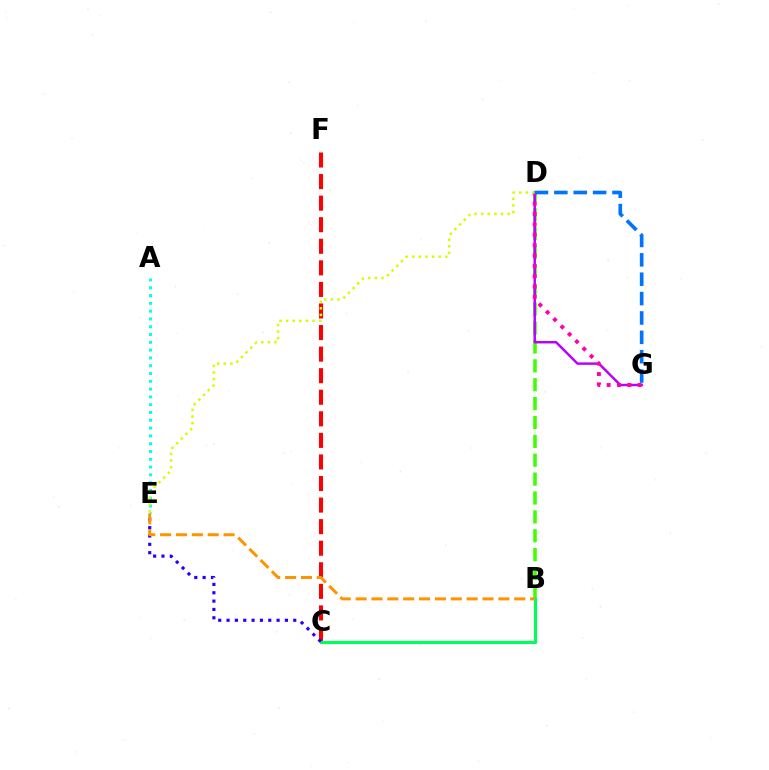{('C', 'F'): [{'color': '#ff0000', 'line_style': 'dashed', 'thickness': 2.93}], ('B', 'D'): [{'color': '#3dff00', 'line_style': 'dashed', 'thickness': 2.57}], ('D', 'G'): [{'color': '#b900ff', 'line_style': 'solid', 'thickness': 1.77}, {'color': '#ff00ac', 'line_style': 'dotted', 'thickness': 2.82}, {'color': '#0074ff', 'line_style': 'dashed', 'thickness': 2.63}], ('A', 'E'): [{'color': '#00fff6', 'line_style': 'dotted', 'thickness': 2.12}], ('D', 'E'): [{'color': '#d1ff00', 'line_style': 'dotted', 'thickness': 1.8}], ('B', 'C'): [{'color': '#00ff5c', 'line_style': 'solid', 'thickness': 2.28}], ('C', 'E'): [{'color': '#2500ff', 'line_style': 'dotted', 'thickness': 2.27}], ('B', 'E'): [{'color': '#ff9400', 'line_style': 'dashed', 'thickness': 2.15}]}